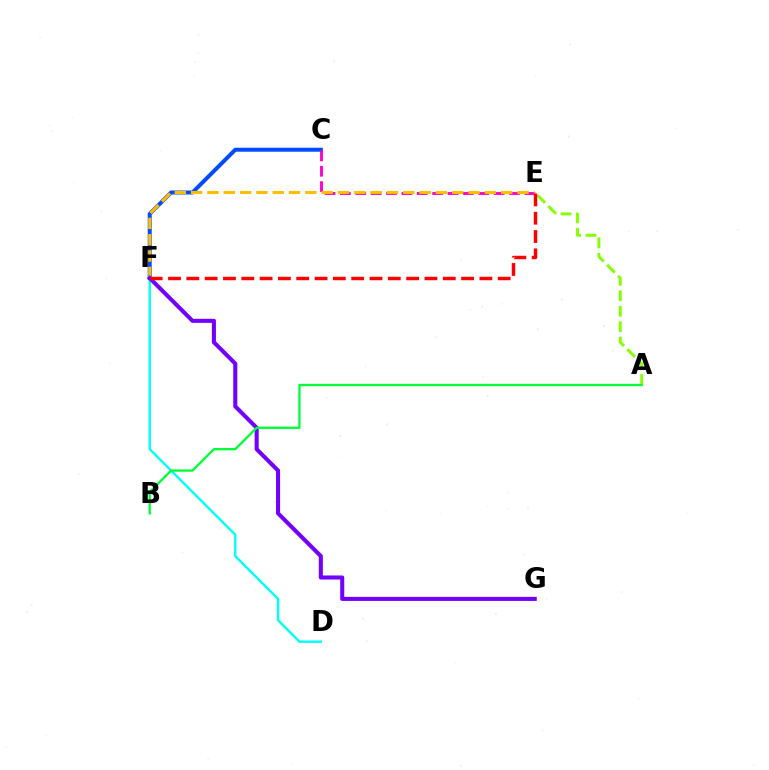{('D', 'F'): [{'color': '#00fff6', 'line_style': 'solid', 'thickness': 1.73}], ('A', 'E'): [{'color': '#84ff00', 'line_style': 'dashed', 'thickness': 2.1}], ('C', 'F'): [{'color': '#004bff', 'line_style': 'solid', 'thickness': 2.87}], ('C', 'E'): [{'color': '#ff00cf', 'line_style': 'dashed', 'thickness': 2.09}], ('E', 'F'): [{'color': '#ffbd00', 'line_style': 'dashed', 'thickness': 2.22}, {'color': '#ff0000', 'line_style': 'dashed', 'thickness': 2.49}], ('F', 'G'): [{'color': '#7200ff', 'line_style': 'solid', 'thickness': 2.93}], ('A', 'B'): [{'color': '#00ff39', 'line_style': 'solid', 'thickness': 1.66}]}